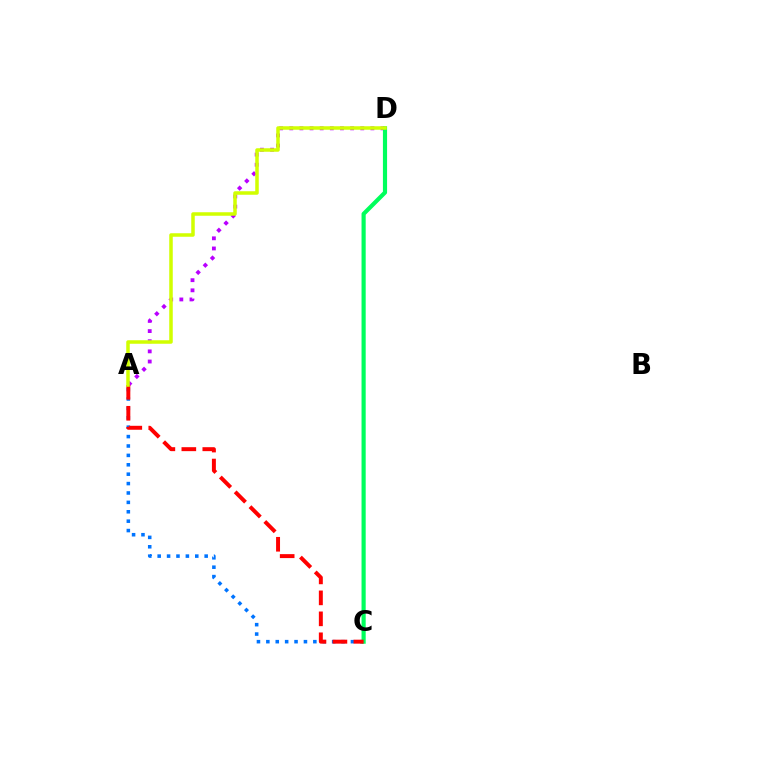{('A', 'C'): [{'color': '#0074ff', 'line_style': 'dotted', 'thickness': 2.55}, {'color': '#ff0000', 'line_style': 'dashed', 'thickness': 2.85}], ('A', 'D'): [{'color': '#b900ff', 'line_style': 'dotted', 'thickness': 2.76}, {'color': '#d1ff00', 'line_style': 'solid', 'thickness': 2.53}], ('C', 'D'): [{'color': '#00ff5c', 'line_style': 'solid', 'thickness': 3.0}]}